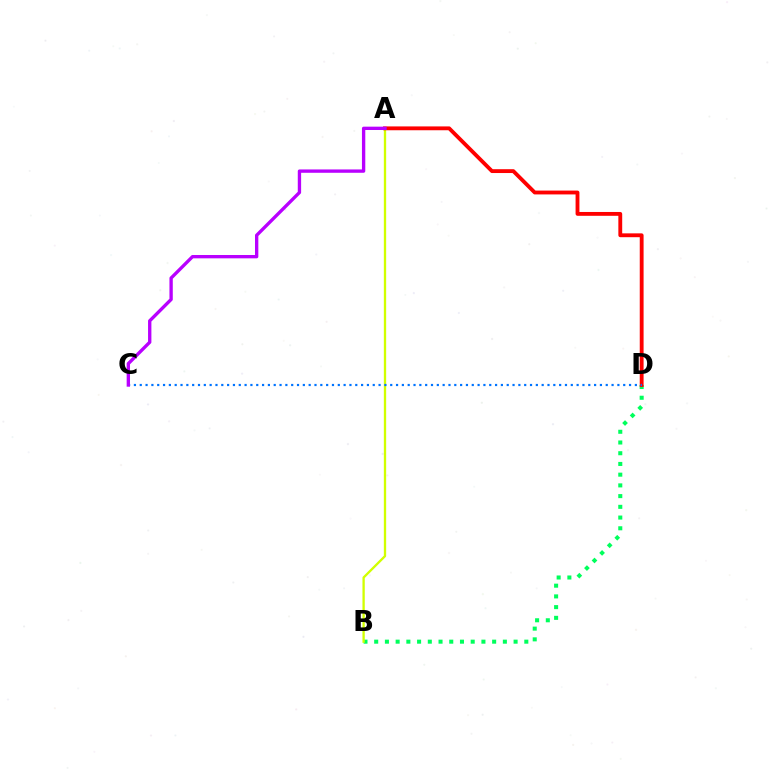{('B', 'D'): [{'color': '#00ff5c', 'line_style': 'dotted', 'thickness': 2.91}], ('A', 'B'): [{'color': '#d1ff00', 'line_style': 'solid', 'thickness': 1.67}], ('A', 'D'): [{'color': '#ff0000', 'line_style': 'solid', 'thickness': 2.77}], ('C', 'D'): [{'color': '#0074ff', 'line_style': 'dotted', 'thickness': 1.58}], ('A', 'C'): [{'color': '#b900ff', 'line_style': 'solid', 'thickness': 2.41}]}